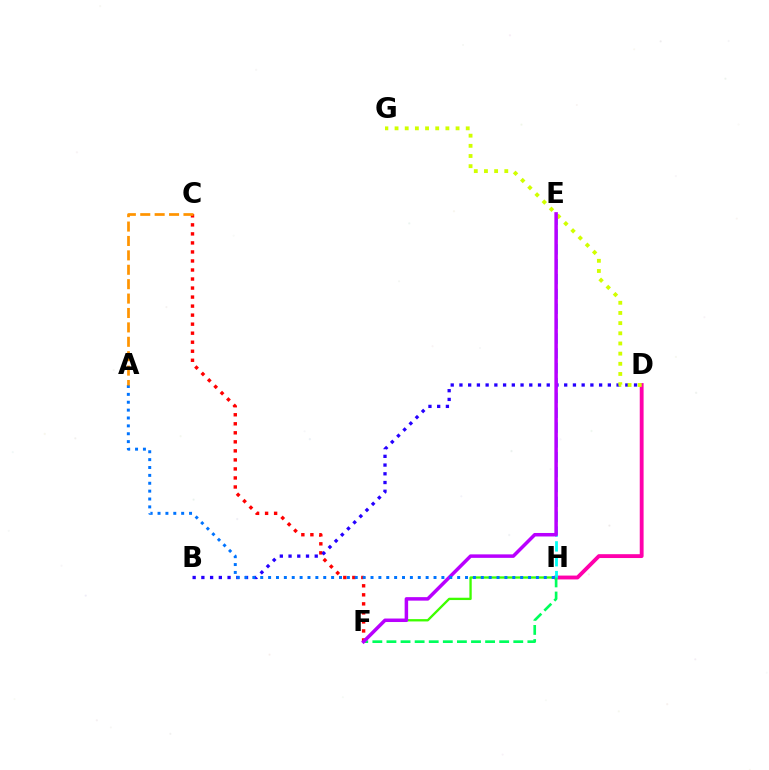{('F', 'H'): [{'color': '#3dff00', 'line_style': 'solid', 'thickness': 1.67}, {'color': '#00ff5c', 'line_style': 'dashed', 'thickness': 1.91}], ('D', 'H'): [{'color': '#ff00ac', 'line_style': 'solid', 'thickness': 2.77}], ('E', 'H'): [{'color': '#00fff6', 'line_style': 'dashed', 'thickness': 2.02}], ('C', 'F'): [{'color': '#ff0000', 'line_style': 'dotted', 'thickness': 2.45}], ('B', 'D'): [{'color': '#2500ff', 'line_style': 'dotted', 'thickness': 2.37}], ('D', 'G'): [{'color': '#d1ff00', 'line_style': 'dotted', 'thickness': 2.76}], ('E', 'F'): [{'color': '#b900ff', 'line_style': 'solid', 'thickness': 2.52}], ('A', 'H'): [{'color': '#0074ff', 'line_style': 'dotted', 'thickness': 2.14}], ('A', 'C'): [{'color': '#ff9400', 'line_style': 'dashed', 'thickness': 1.96}]}